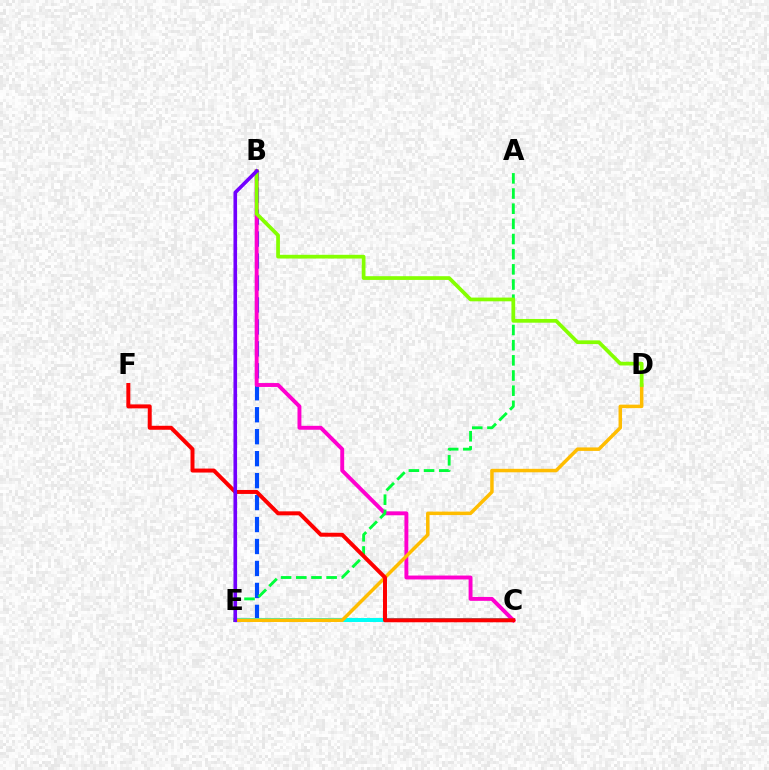{('B', 'E'): [{'color': '#004bff', 'line_style': 'dashed', 'thickness': 2.98}, {'color': '#7200ff', 'line_style': 'solid', 'thickness': 2.61}], ('C', 'E'): [{'color': '#00fff6', 'line_style': 'solid', 'thickness': 2.86}], ('B', 'C'): [{'color': '#ff00cf', 'line_style': 'solid', 'thickness': 2.81}], ('A', 'E'): [{'color': '#00ff39', 'line_style': 'dashed', 'thickness': 2.06}], ('D', 'E'): [{'color': '#ffbd00', 'line_style': 'solid', 'thickness': 2.5}], ('B', 'D'): [{'color': '#84ff00', 'line_style': 'solid', 'thickness': 2.68}], ('C', 'F'): [{'color': '#ff0000', 'line_style': 'solid', 'thickness': 2.86}]}